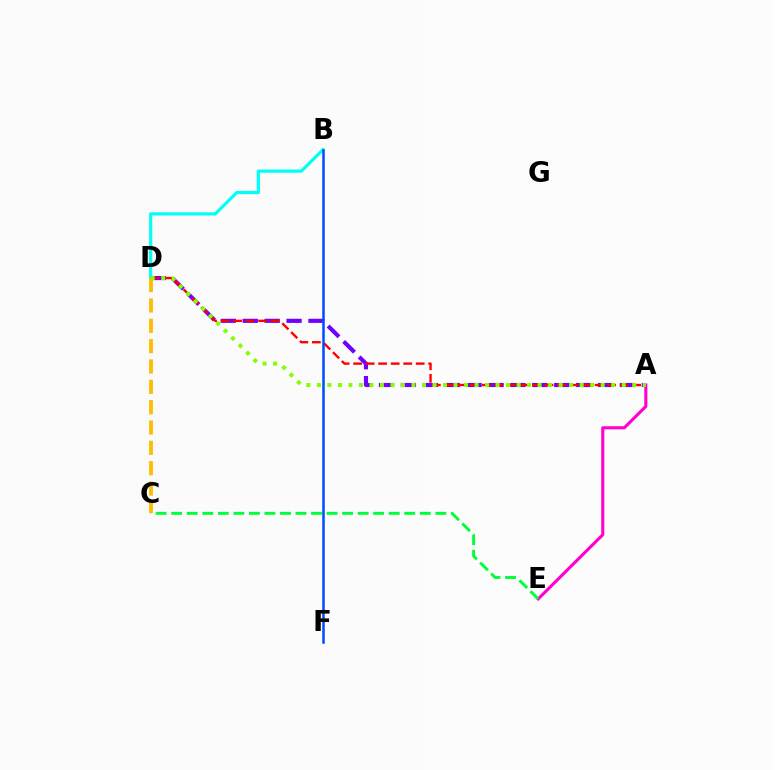{('A', 'D'): [{'color': '#7200ff', 'line_style': 'dashed', 'thickness': 2.98}, {'color': '#ff0000', 'line_style': 'dashed', 'thickness': 1.7}, {'color': '#84ff00', 'line_style': 'dotted', 'thickness': 2.86}], ('B', 'D'): [{'color': '#00fff6', 'line_style': 'solid', 'thickness': 2.3}], ('C', 'D'): [{'color': '#ffbd00', 'line_style': 'dashed', 'thickness': 2.76}], ('A', 'E'): [{'color': '#ff00cf', 'line_style': 'solid', 'thickness': 2.22}], ('B', 'F'): [{'color': '#004bff', 'line_style': 'solid', 'thickness': 1.81}], ('C', 'E'): [{'color': '#00ff39', 'line_style': 'dashed', 'thickness': 2.11}]}